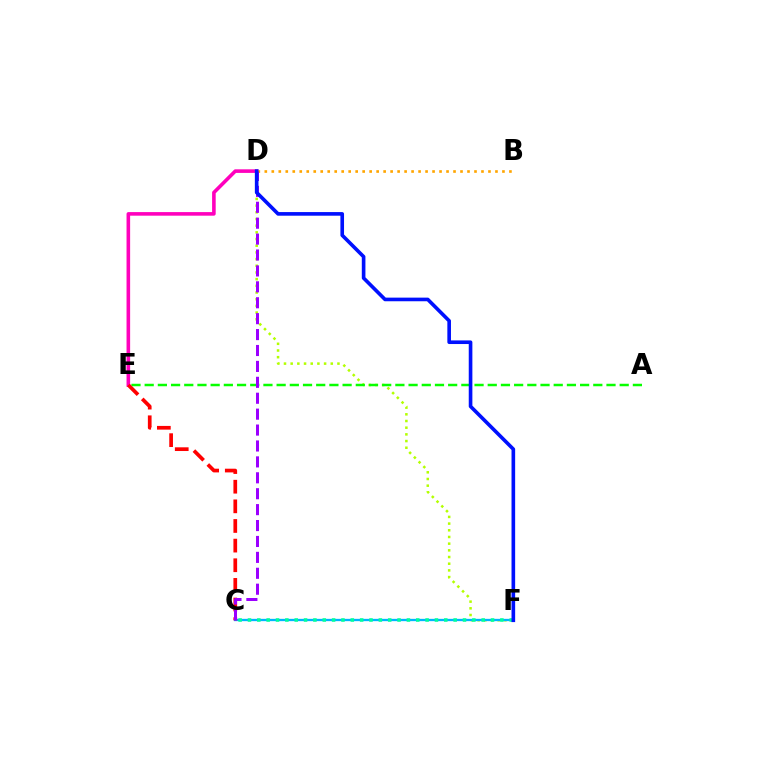{('D', 'F'): [{'color': '#b3ff00', 'line_style': 'dotted', 'thickness': 1.82}, {'color': '#0010ff', 'line_style': 'solid', 'thickness': 2.61}], ('C', 'F'): [{'color': '#00b5ff', 'line_style': 'solid', 'thickness': 1.66}, {'color': '#00ff9d', 'line_style': 'dotted', 'thickness': 2.54}], ('D', 'E'): [{'color': '#ff00bd', 'line_style': 'solid', 'thickness': 2.59}], ('A', 'E'): [{'color': '#08ff00', 'line_style': 'dashed', 'thickness': 1.79}], ('C', 'E'): [{'color': '#ff0000', 'line_style': 'dashed', 'thickness': 2.67}], ('B', 'D'): [{'color': '#ffa500', 'line_style': 'dotted', 'thickness': 1.9}], ('C', 'D'): [{'color': '#9b00ff', 'line_style': 'dashed', 'thickness': 2.16}]}